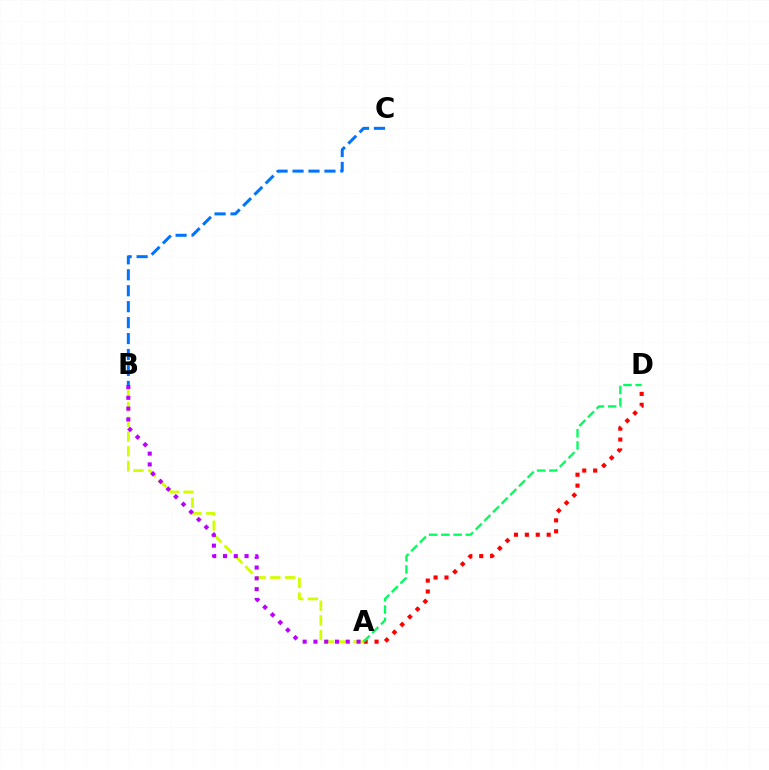{('A', 'D'): [{'color': '#ff0000', 'line_style': 'dotted', 'thickness': 2.96}, {'color': '#00ff5c', 'line_style': 'dashed', 'thickness': 1.66}], ('A', 'B'): [{'color': '#d1ff00', 'line_style': 'dashed', 'thickness': 2.0}, {'color': '#b900ff', 'line_style': 'dotted', 'thickness': 2.93}], ('B', 'C'): [{'color': '#0074ff', 'line_style': 'dashed', 'thickness': 2.17}]}